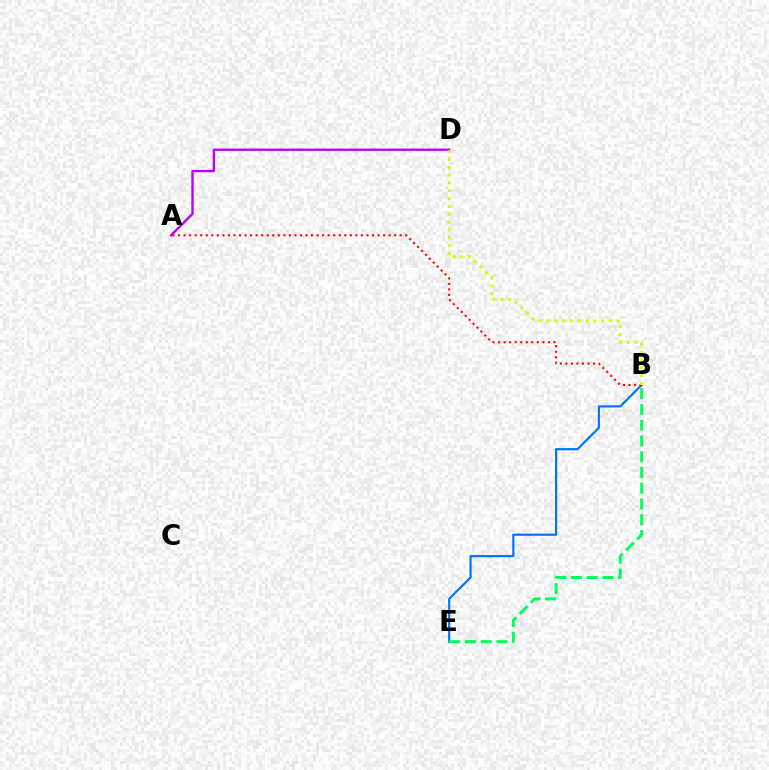{('B', 'E'): [{'color': '#0074ff', 'line_style': 'solid', 'thickness': 1.57}, {'color': '#00ff5c', 'line_style': 'dashed', 'thickness': 2.14}], ('A', 'D'): [{'color': '#b900ff', 'line_style': 'solid', 'thickness': 1.71}], ('A', 'B'): [{'color': '#ff0000', 'line_style': 'dotted', 'thickness': 1.51}], ('B', 'D'): [{'color': '#d1ff00', 'line_style': 'dotted', 'thickness': 2.13}]}